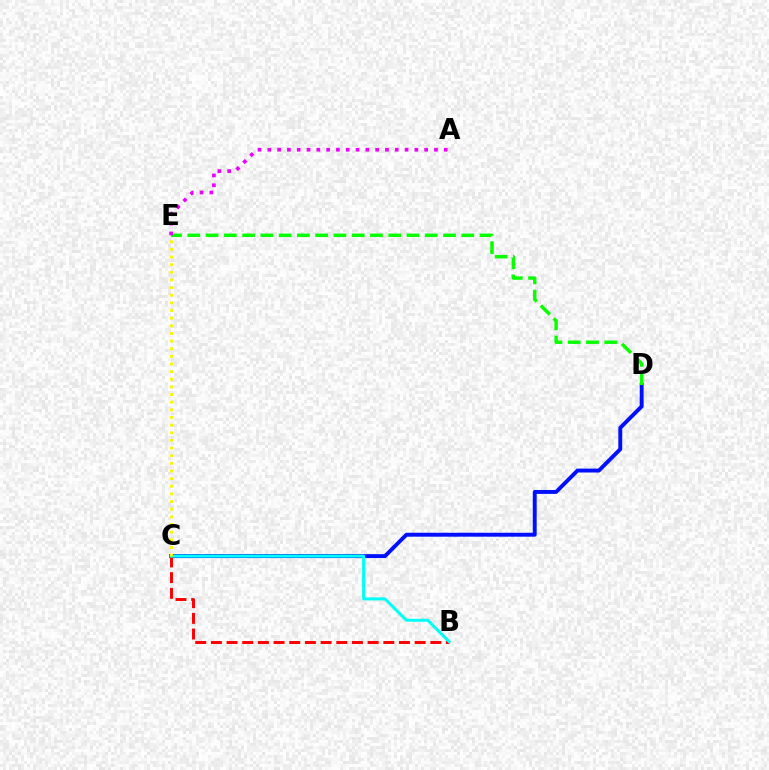{('C', 'D'): [{'color': '#0010ff', 'line_style': 'solid', 'thickness': 2.82}], ('B', 'C'): [{'color': '#ff0000', 'line_style': 'dashed', 'thickness': 2.13}, {'color': '#00fff6', 'line_style': 'solid', 'thickness': 2.18}], ('D', 'E'): [{'color': '#08ff00', 'line_style': 'dashed', 'thickness': 2.48}], ('A', 'E'): [{'color': '#ee00ff', 'line_style': 'dotted', 'thickness': 2.66}], ('C', 'E'): [{'color': '#fcf500', 'line_style': 'dotted', 'thickness': 2.08}]}